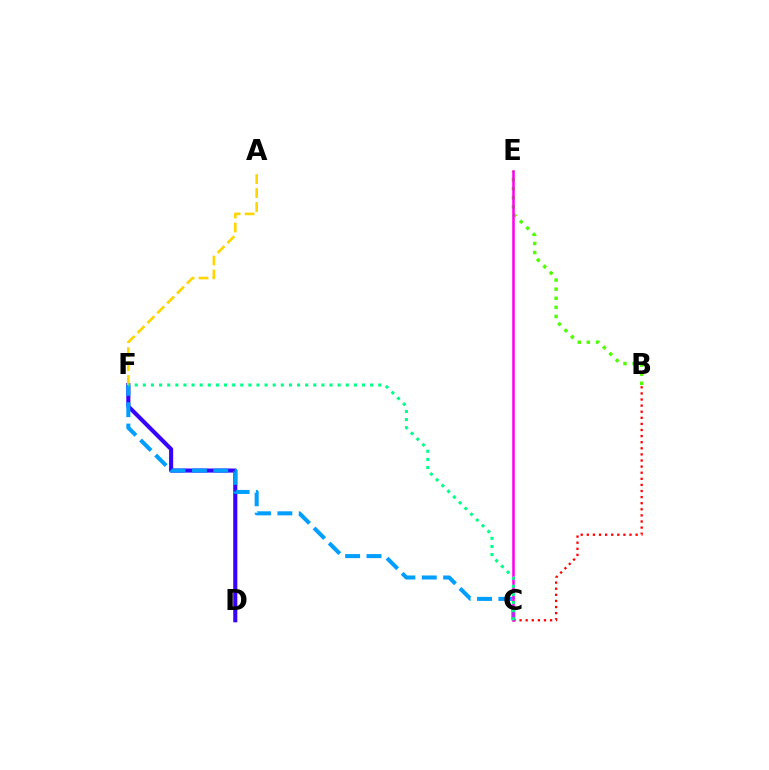{('D', 'F'): [{'color': '#3700ff', 'line_style': 'solid', 'thickness': 2.94}], ('A', 'F'): [{'color': '#ffd500', 'line_style': 'dashed', 'thickness': 1.9}], ('B', 'E'): [{'color': '#4fff00', 'line_style': 'dotted', 'thickness': 2.47}], ('C', 'F'): [{'color': '#009eff', 'line_style': 'dashed', 'thickness': 2.9}, {'color': '#00ff86', 'line_style': 'dotted', 'thickness': 2.21}], ('B', 'C'): [{'color': '#ff0000', 'line_style': 'dotted', 'thickness': 1.66}], ('C', 'E'): [{'color': '#ff00ed', 'line_style': 'solid', 'thickness': 1.82}]}